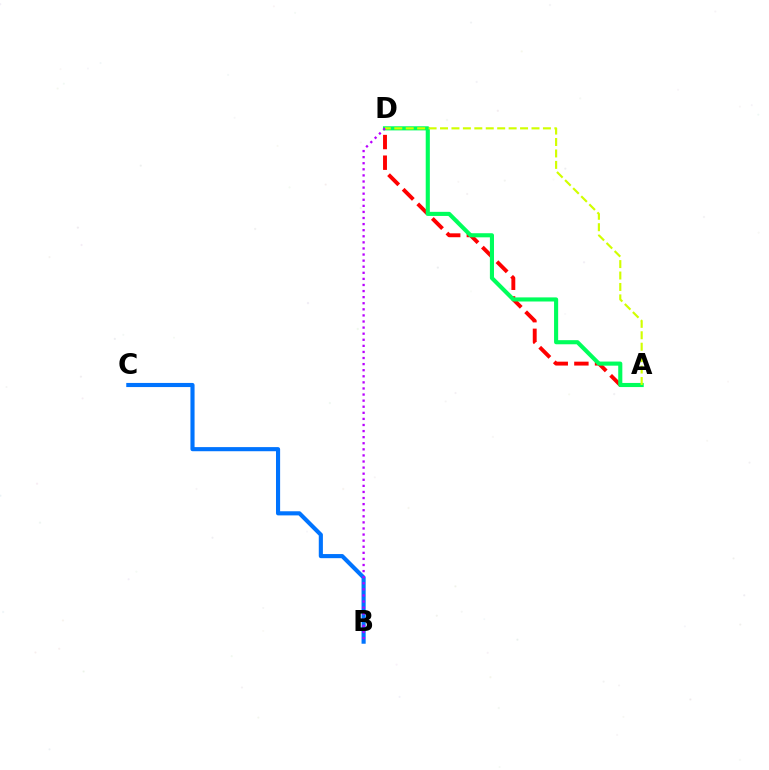{('B', 'C'): [{'color': '#0074ff', 'line_style': 'solid', 'thickness': 2.97}], ('A', 'D'): [{'color': '#ff0000', 'line_style': 'dashed', 'thickness': 2.8}, {'color': '#00ff5c', 'line_style': 'solid', 'thickness': 2.96}, {'color': '#d1ff00', 'line_style': 'dashed', 'thickness': 1.55}], ('B', 'D'): [{'color': '#b900ff', 'line_style': 'dotted', 'thickness': 1.65}]}